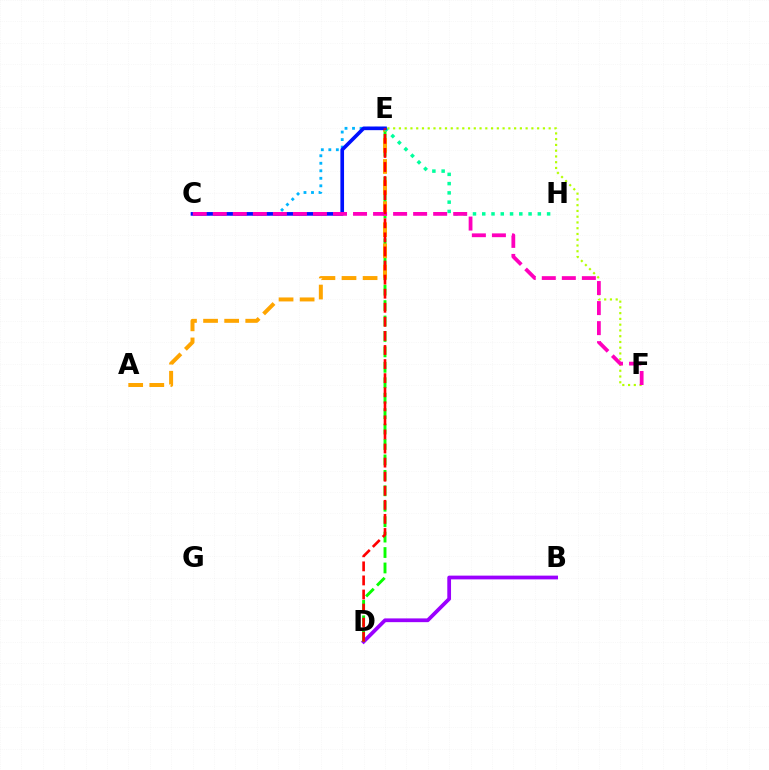{('B', 'D'): [{'color': '#9b00ff', 'line_style': 'solid', 'thickness': 2.7}], ('D', 'E'): [{'color': '#08ff00', 'line_style': 'dashed', 'thickness': 2.1}, {'color': '#ff0000', 'line_style': 'dashed', 'thickness': 1.91}], ('A', 'E'): [{'color': '#ffa500', 'line_style': 'dashed', 'thickness': 2.86}], ('E', 'F'): [{'color': '#b3ff00', 'line_style': 'dotted', 'thickness': 1.56}], ('C', 'E'): [{'color': '#00b5ff', 'line_style': 'dotted', 'thickness': 2.04}, {'color': '#0010ff', 'line_style': 'solid', 'thickness': 2.63}], ('E', 'H'): [{'color': '#00ff9d', 'line_style': 'dotted', 'thickness': 2.52}], ('C', 'F'): [{'color': '#ff00bd', 'line_style': 'dashed', 'thickness': 2.72}]}